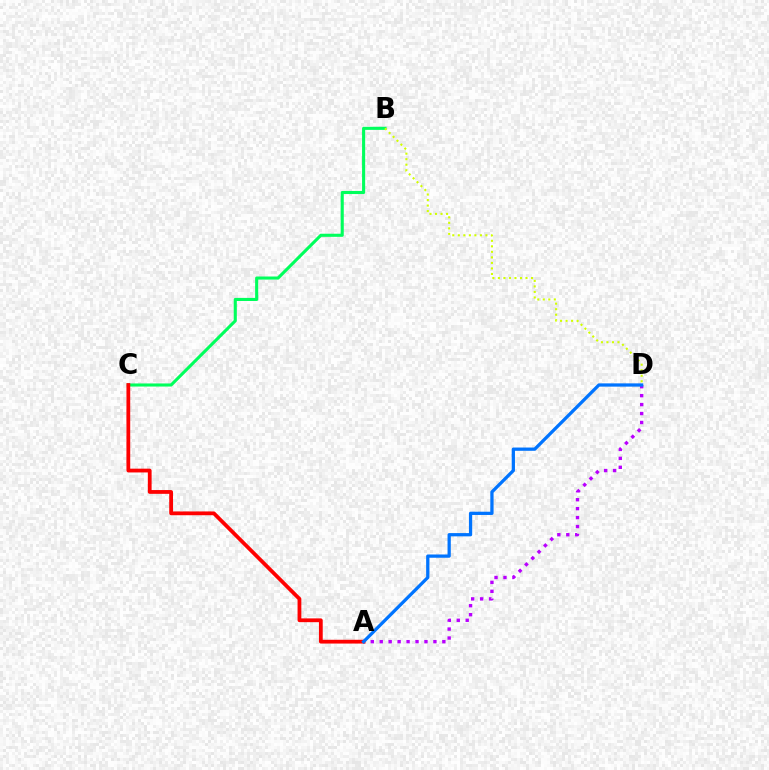{('A', 'D'): [{'color': '#b900ff', 'line_style': 'dotted', 'thickness': 2.43}, {'color': '#0074ff', 'line_style': 'solid', 'thickness': 2.35}], ('B', 'C'): [{'color': '#00ff5c', 'line_style': 'solid', 'thickness': 2.23}], ('A', 'C'): [{'color': '#ff0000', 'line_style': 'solid', 'thickness': 2.72}], ('B', 'D'): [{'color': '#d1ff00', 'line_style': 'dotted', 'thickness': 1.5}]}